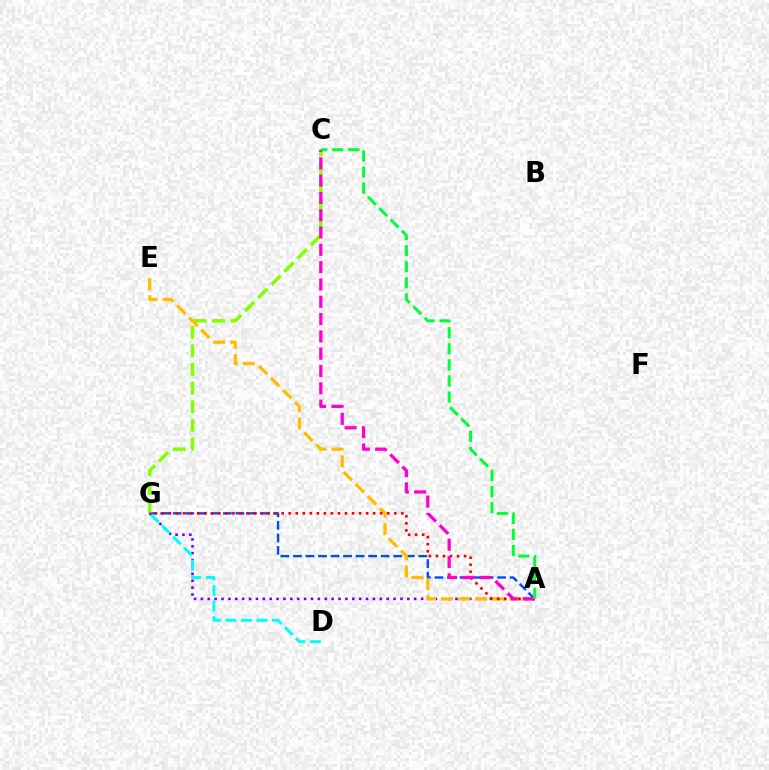{('A', 'G'): [{'color': '#004bff', 'line_style': 'dashed', 'thickness': 1.7}, {'color': '#7200ff', 'line_style': 'dotted', 'thickness': 1.87}, {'color': '#ff0000', 'line_style': 'dotted', 'thickness': 1.91}], ('C', 'G'): [{'color': '#84ff00', 'line_style': 'dashed', 'thickness': 2.53}], ('A', 'E'): [{'color': '#ffbd00', 'line_style': 'dashed', 'thickness': 2.32}], ('A', 'C'): [{'color': '#ff00cf', 'line_style': 'dashed', 'thickness': 2.35}, {'color': '#00ff39', 'line_style': 'dashed', 'thickness': 2.18}], ('D', 'G'): [{'color': '#00fff6', 'line_style': 'dashed', 'thickness': 2.11}]}